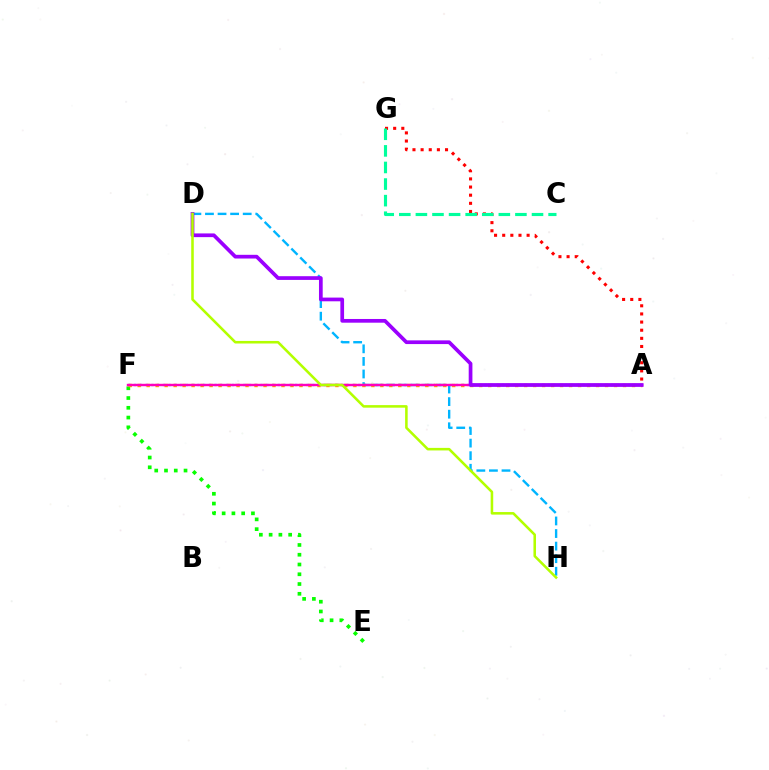{('A', 'G'): [{'color': '#ff0000', 'line_style': 'dotted', 'thickness': 2.21}], ('E', 'F'): [{'color': '#08ff00', 'line_style': 'dotted', 'thickness': 2.65}], ('D', 'H'): [{'color': '#00b5ff', 'line_style': 'dashed', 'thickness': 1.71}, {'color': '#b3ff00', 'line_style': 'solid', 'thickness': 1.84}], ('A', 'F'): [{'color': '#0010ff', 'line_style': 'dotted', 'thickness': 1.56}, {'color': '#ffa500', 'line_style': 'dotted', 'thickness': 2.44}, {'color': '#ff00bd', 'line_style': 'solid', 'thickness': 1.74}], ('C', 'G'): [{'color': '#00ff9d', 'line_style': 'dashed', 'thickness': 2.25}], ('A', 'D'): [{'color': '#9b00ff', 'line_style': 'solid', 'thickness': 2.67}]}